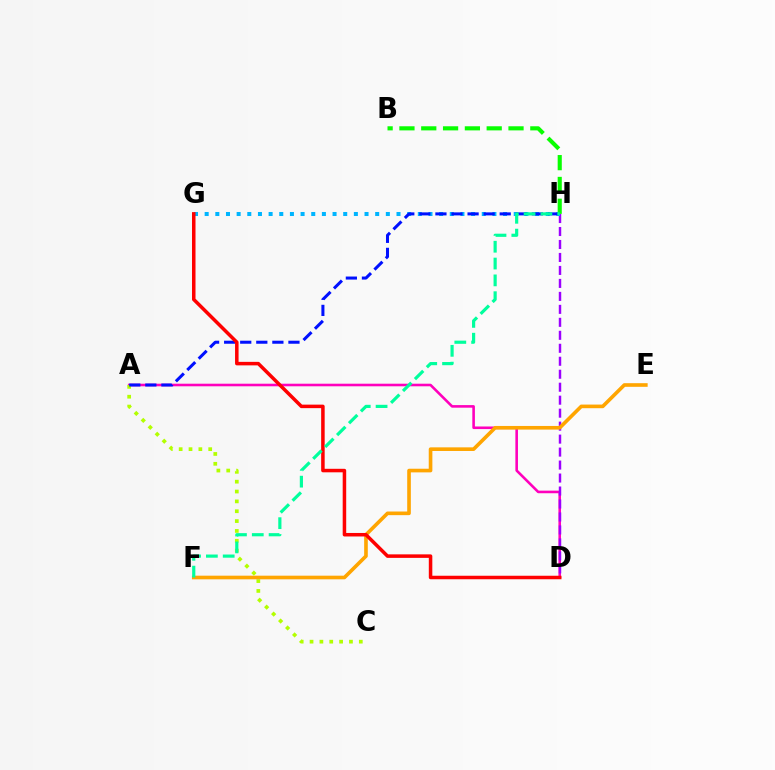{('A', 'D'): [{'color': '#ff00bd', 'line_style': 'solid', 'thickness': 1.86}], ('A', 'C'): [{'color': '#b3ff00', 'line_style': 'dotted', 'thickness': 2.68}], ('D', 'H'): [{'color': '#9b00ff', 'line_style': 'dashed', 'thickness': 1.76}], ('G', 'H'): [{'color': '#00b5ff', 'line_style': 'dotted', 'thickness': 2.9}], ('A', 'H'): [{'color': '#0010ff', 'line_style': 'dashed', 'thickness': 2.18}], ('E', 'F'): [{'color': '#ffa500', 'line_style': 'solid', 'thickness': 2.61}], ('D', 'G'): [{'color': '#ff0000', 'line_style': 'solid', 'thickness': 2.53}], ('B', 'H'): [{'color': '#08ff00', 'line_style': 'dashed', 'thickness': 2.96}], ('F', 'H'): [{'color': '#00ff9d', 'line_style': 'dashed', 'thickness': 2.29}]}